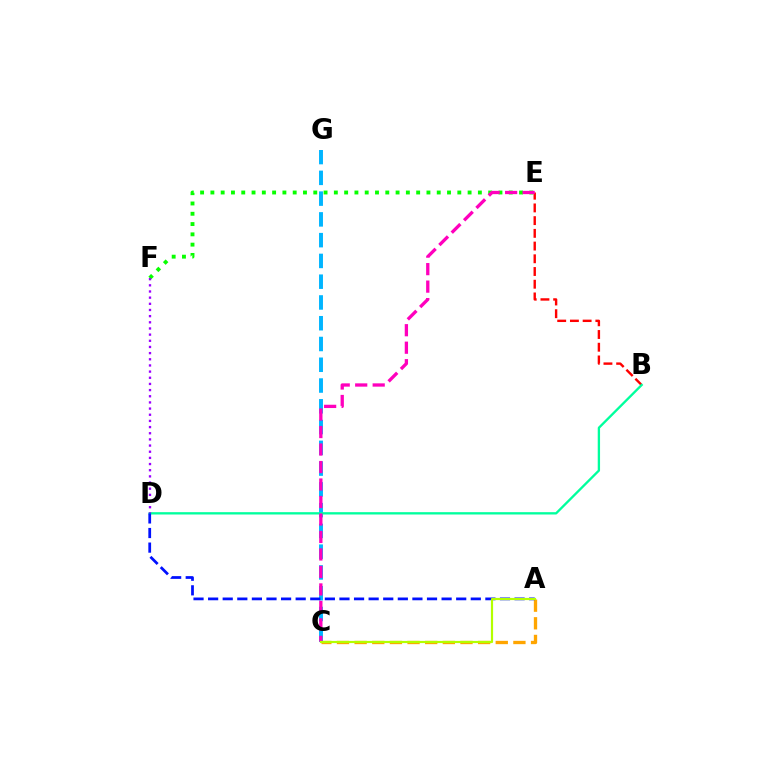{('A', 'C'): [{'color': '#ffa500', 'line_style': 'dashed', 'thickness': 2.4}, {'color': '#b3ff00', 'line_style': 'solid', 'thickness': 1.58}], ('B', 'E'): [{'color': '#ff0000', 'line_style': 'dashed', 'thickness': 1.73}], ('C', 'G'): [{'color': '#00b5ff', 'line_style': 'dashed', 'thickness': 2.82}], ('E', 'F'): [{'color': '#08ff00', 'line_style': 'dotted', 'thickness': 2.8}], ('B', 'D'): [{'color': '#00ff9d', 'line_style': 'solid', 'thickness': 1.68}], ('A', 'D'): [{'color': '#0010ff', 'line_style': 'dashed', 'thickness': 1.98}], ('D', 'F'): [{'color': '#9b00ff', 'line_style': 'dotted', 'thickness': 1.67}], ('C', 'E'): [{'color': '#ff00bd', 'line_style': 'dashed', 'thickness': 2.38}]}